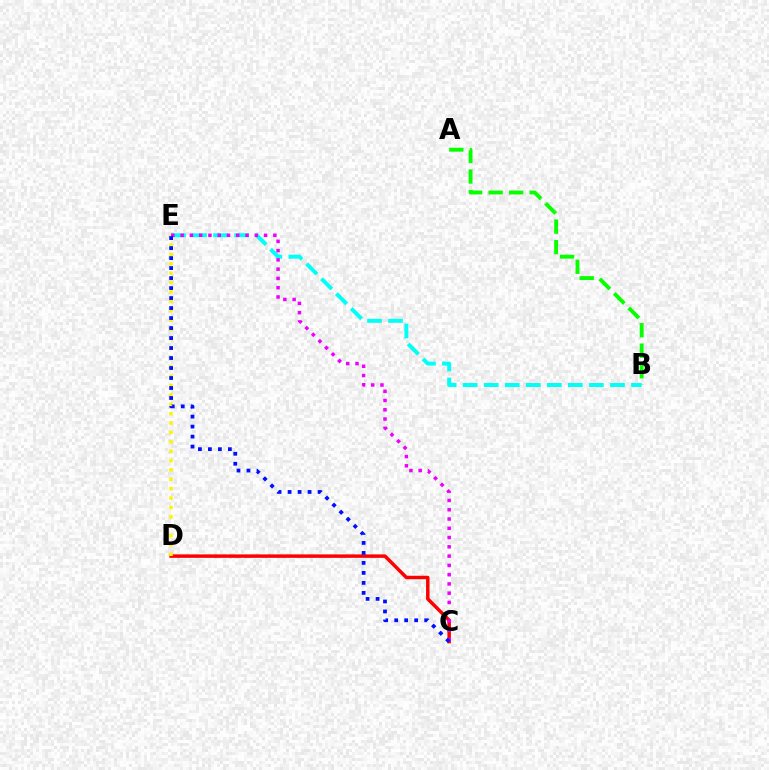{('A', 'B'): [{'color': '#08ff00', 'line_style': 'dashed', 'thickness': 2.79}], ('C', 'D'): [{'color': '#ff0000', 'line_style': 'solid', 'thickness': 2.5}], ('D', 'E'): [{'color': '#fcf500', 'line_style': 'dotted', 'thickness': 2.55}], ('B', 'E'): [{'color': '#00fff6', 'line_style': 'dashed', 'thickness': 2.86}], ('C', 'E'): [{'color': '#ee00ff', 'line_style': 'dotted', 'thickness': 2.52}, {'color': '#0010ff', 'line_style': 'dotted', 'thickness': 2.72}]}